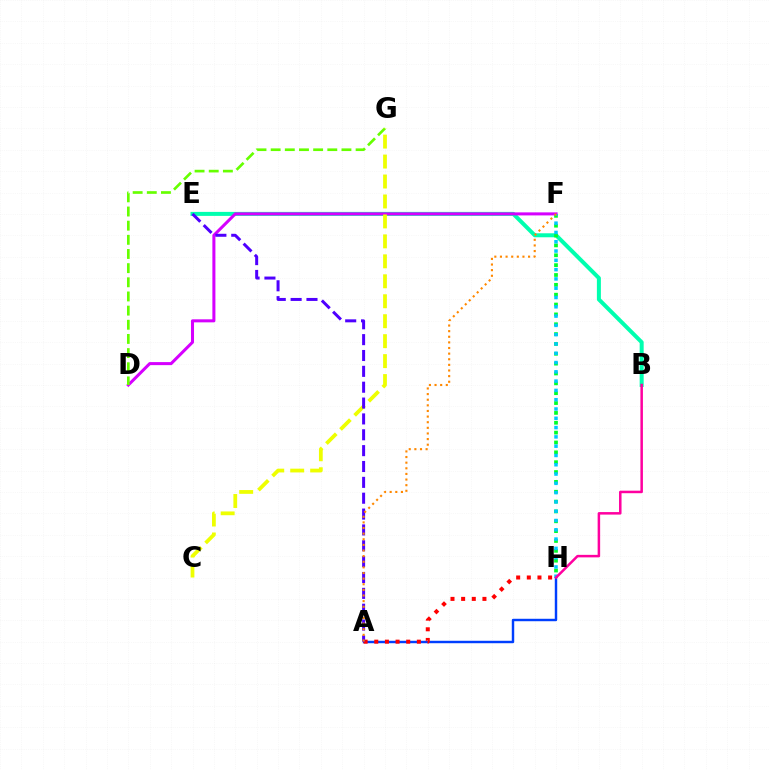{('B', 'E'): [{'color': '#00ffaf', 'line_style': 'solid', 'thickness': 2.88}], ('F', 'H'): [{'color': '#00ff27', 'line_style': 'dotted', 'thickness': 2.68}, {'color': '#00c7ff', 'line_style': 'dotted', 'thickness': 2.52}], ('D', 'F'): [{'color': '#d600ff', 'line_style': 'solid', 'thickness': 2.19}], ('A', 'H'): [{'color': '#003fff', 'line_style': 'solid', 'thickness': 1.75}, {'color': '#ff0000', 'line_style': 'dotted', 'thickness': 2.89}], ('D', 'G'): [{'color': '#66ff00', 'line_style': 'dashed', 'thickness': 1.92}], ('B', 'H'): [{'color': '#ff00a0', 'line_style': 'solid', 'thickness': 1.81}], ('C', 'G'): [{'color': '#eeff00', 'line_style': 'dashed', 'thickness': 2.71}], ('A', 'E'): [{'color': '#4f00ff', 'line_style': 'dashed', 'thickness': 2.15}], ('A', 'F'): [{'color': '#ff8800', 'line_style': 'dotted', 'thickness': 1.53}]}